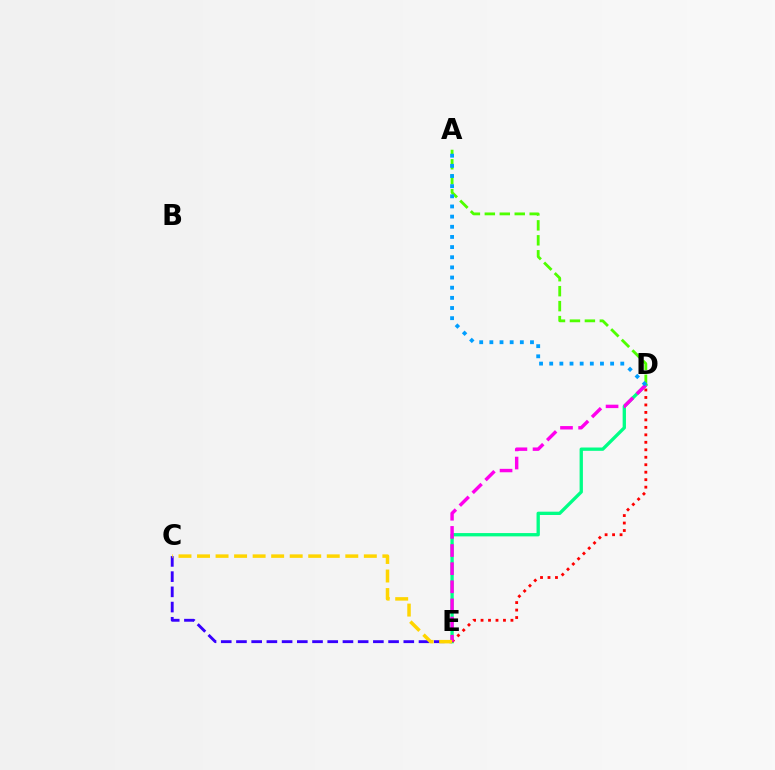{('D', 'E'): [{'color': '#00ff86', 'line_style': 'solid', 'thickness': 2.38}, {'color': '#ff0000', 'line_style': 'dotted', 'thickness': 2.03}, {'color': '#ff00ed', 'line_style': 'dashed', 'thickness': 2.46}], ('A', 'D'): [{'color': '#4fff00', 'line_style': 'dashed', 'thickness': 2.03}, {'color': '#009eff', 'line_style': 'dotted', 'thickness': 2.76}], ('C', 'E'): [{'color': '#3700ff', 'line_style': 'dashed', 'thickness': 2.07}, {'color': '#ffd500', 'line_style': 'dashed', 'thickness': 2.52}]}